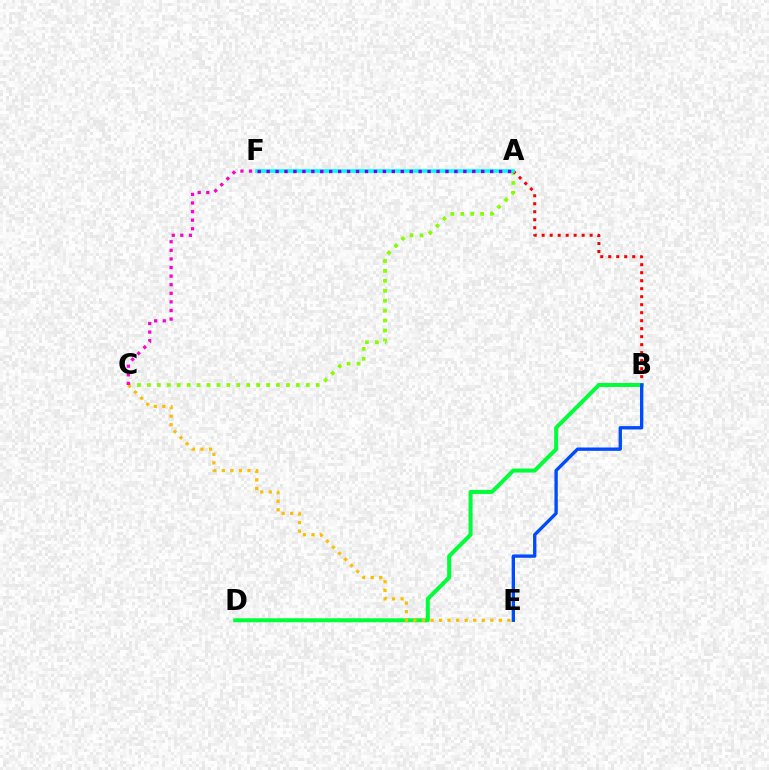{('A', 'C'): [{'color': '#84ff00', 'line_style': 'dotted', 'thickness': 2.7}], ('A', 'B'): [{'color': '#ff0000', 'line_style': 'dotted', 'thickness': 2.17}], ('B', 'D'): [{'color': '#00ff39', 'line_style': 'solid', 'thickness': 2.88}], ('B', 'E'): [{'color': '#004bff', 'line_style': 'solid', 'thickness': 2.4}], ('A', 'F'): [{'color': '#00fff6', 'line_style': 'solid', 'thickness': 2.62}, {'color': '#7200ff', 'line_style': 'dotted', 'thickness': 2.43}], ('C', 'E'): [{'color': '#ffbd00', 'line_style': 'dotted', 'thickness': 2.32}], ('C', 'F'): [{'color': '#ff00cf', 'line_style': 'dotted', 'thickness': 2.34}]}